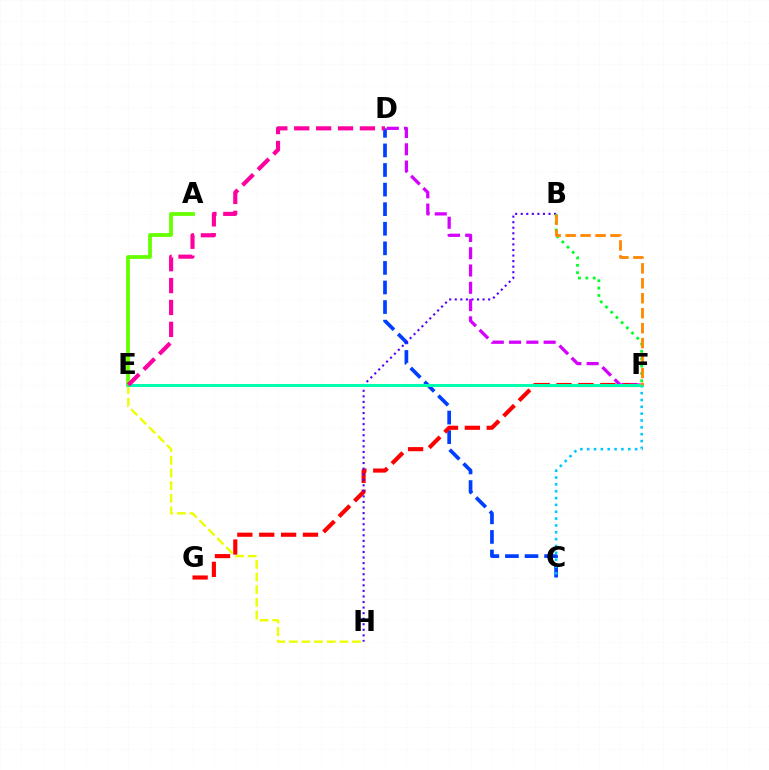{('A', 'E'): [{'color': '#66ff00', 'line_style': 'solid', 'thickness': 2.73}], ('C', 'D'): [{'color': '#003fff', 'line_style': 'dashed', 'thickness': 2.66}], ('F', 'G'): [{'color': '#ff0000', 'line_style': 'dashed', 'thickness': 2.97}], ('B', 'H'): [{'color': '#4f00ff', 'line_style': 'dotted', 'thickness': 1.51}], ('D', 'F'): [{'color': '#d600ff', 'line_style': 'dashed', 'thickness': 2.35}], ('E', 'H'): [{'color': '#eeff00', 'line_style': 'dashed', 'thickness': 1.72}], ('B', 'F'): [{'color': '#00ff27', 'line_style': 'dotted', 'thickness': 2.0}, {'color': '#ff8800', 'line_style': 'dashed', 'thickness': 2.03}], ('C', 'F'): [{'color': '#00c7ff', 'line_style': 'dotted', 'thickness': 1.86}], ('E', 'F'): [{'color': '#00ffaf', 'line_style': 'solid', 'thickness': 2.15}], ('D', 'E'): [{'color': '#ff00a0', 'line_style': 'dashed', 'thickness': 2.98}]}